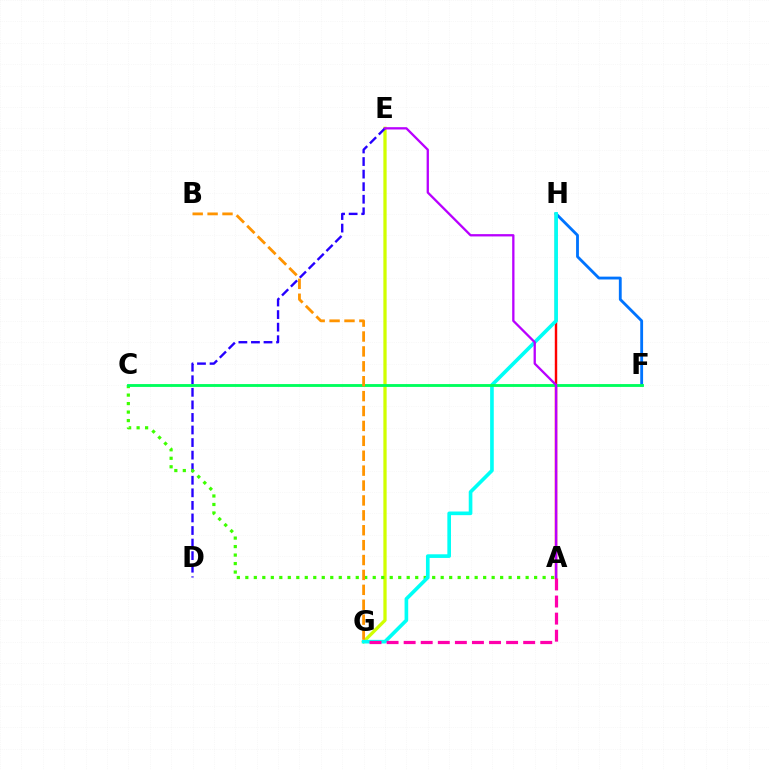{('E', 'G'): [{'color': '#d1ff00', 'line_style': 'solid', 'thickness': 2.35}], ('F', 'H'): [{'color': '#0074ff', 'line_style': 'solid', 'thickness': 2.04}], ('D', 'E'): [{'color': '#2500ff', 'line_style': 'dashed', 'thickness': 1.71}], ('A', 'H'): [{'color': '#ff0000', 'line_style': 'solid', 'thickness': 1.75}], ('A', 'C'): [{'color': '#3dff00', 'line_style': 'dotted', 'thickness': 2.31}], ('G', 'H'): [{'color': '#00fff6', 'line_style': 'solid', 'thickness': 2.62}], ('C', 'F'): [{'color': '#00ff5c', 'line_style': 'solid', 'thickness': 2.05}], ('A', 'E'): [{'color': '#b900ff', 'line_style': 'solid', 'thickness': 1.66}], ('A', 'G'): [{'color': '#ff00ac', 'line_style': 'dashed', 'thickness': 2.32}], ('B', 'G'): [{'color': '#ff9400', 'line_style': 'dashed', 'thickness': 2.02}]}